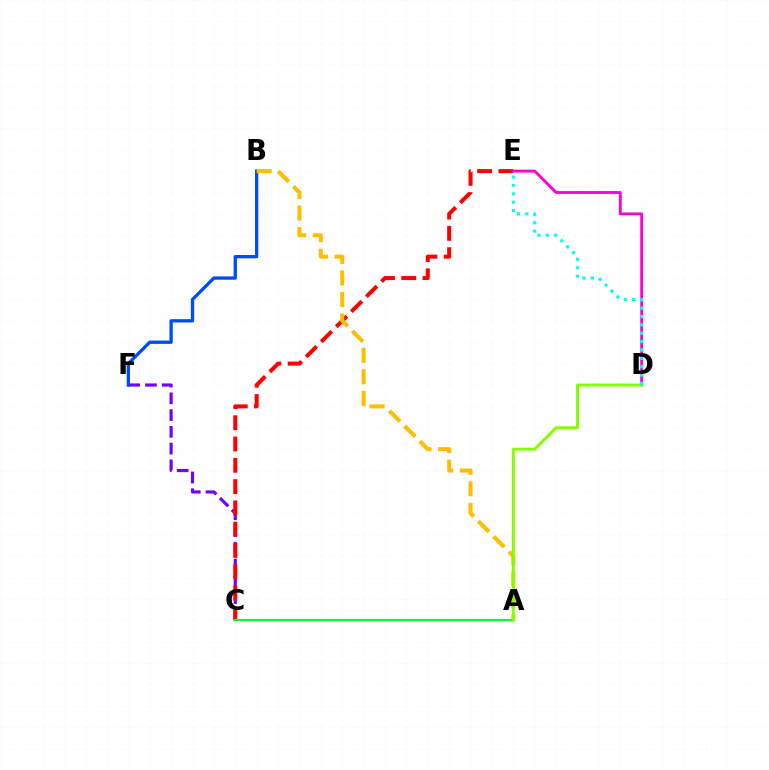{('C', 'F'): [{'color': '#7200ff', 'line_style': 'dashed', 'thickness': 2.28}], ('C', 'E'): [{'color': '#ff0000', 'line_style': 'dashed', 'thickness': 2.89}], ('B', 'F'): [{'color': '#004bff', 'line_style': 'solid', 'thickness': 2.38}], ('D', 'E'): [{'color': '#ff00cf', 'line_style': 'solid', 'thickness': 2.06}, {'color': '#00fff6', 'line_style': 'dotted', 'thickness': 2.27}], ('A', 'C'): [{'color': '#00ff39', 'line_style': 'solid', 'thickness': 1.62}], ('A', 'B'): [{'color': '#ffbd00', 'line_style': 'dashed', 'thickness': 2.93}], ('A', 'D'): [{'color': '#84ff00', 'line_style': 'solid', 'thickness': 2.14}]}